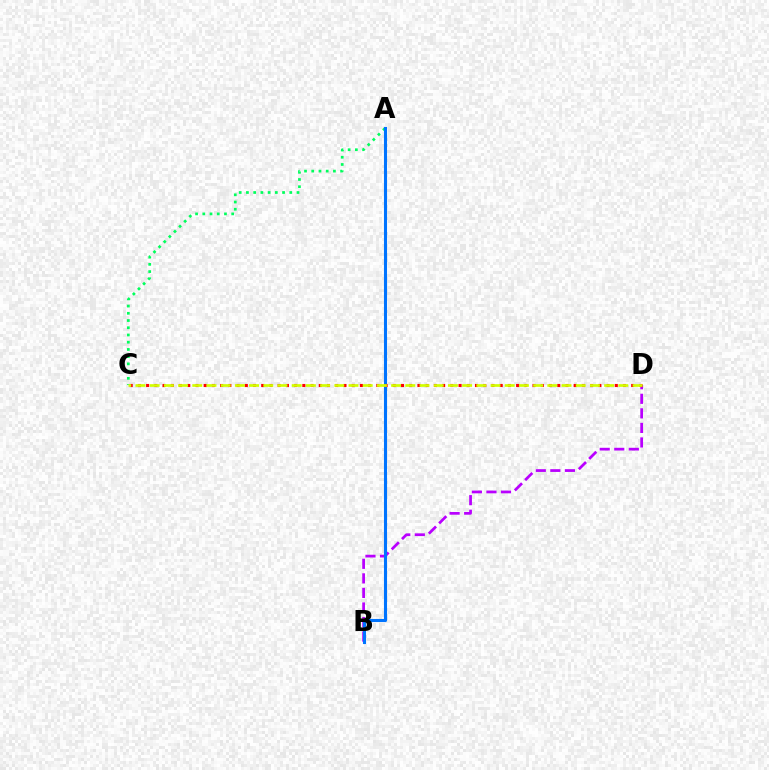{('A', 'C'): [{'color': '#00ff5c', 'line_style': 'dotted', 'thickness': 1.96}], ('B', 'D'): [{'color': '#b900ff', 'line_style': 'dashed', 'thickness': 1.98}], ('A', 'B'): [{'color': '#0074ff', 'line_style': 'solid', 'thickness': 2.22}], ('C', 'D'): [{'color': '#ff0000', 'line_style': 'dotted', 'thickness': 2.23}, {'color': '#d1ff00', 'line_style': 'dashed', 'thickness': 1.93}]}